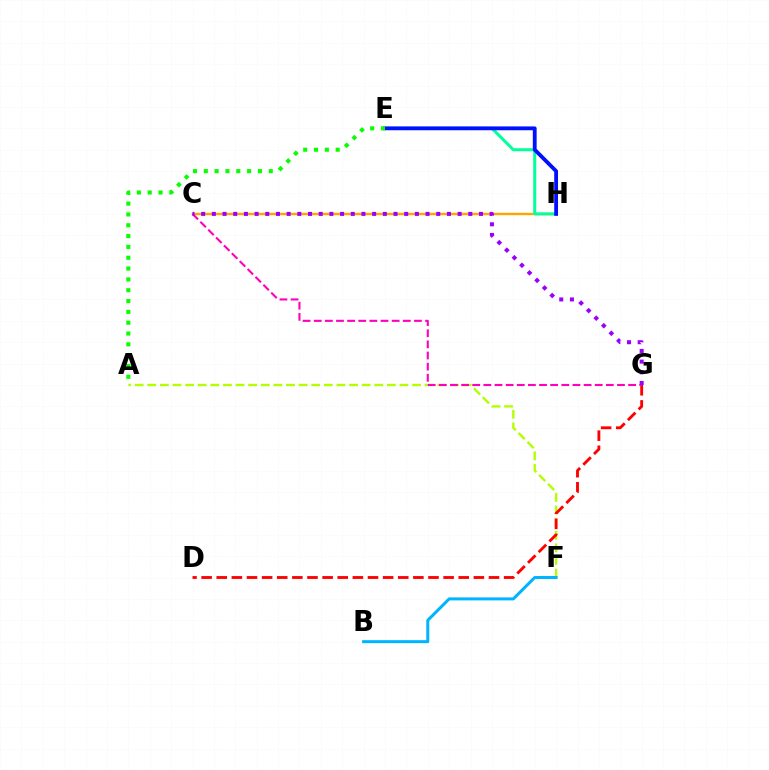{('A', 'F'): [{'color': '#b3ff00', 'line_style': 'dashed', 'thickness': 1.71}], ('D', 'G'): [{'color': '#ff0000', 'line_style': 'dashed', 'thickness': 2.05}], ('C', 'H'): [{'color': '#ffa500', 'line_style': 'solid', 'thickness': 1.71}], ('B', 'F'): [{'color': '#00b5ff', 'line_style': 'solid', 'thickness': 2.16}], ('C', 'G'): [{'color': '#ff00bd', 'line_style': 'dashed', 'thickness': 1.51}, {'color': '#9b00ff', 'line_style': 'dotted', 'thickness': 2.9}], ('E', 'H'): [{'color': '#00ff9d', 'line_style': 'solid', 'thickness': 2.17}, {'color': '#0010ff', 'line_style': 'solid', 'thickness': 2.75}], ('A', 'E'): [{'color': '#08ff00', 'line_style': 'dotted', 'thickness': 2.94}]}